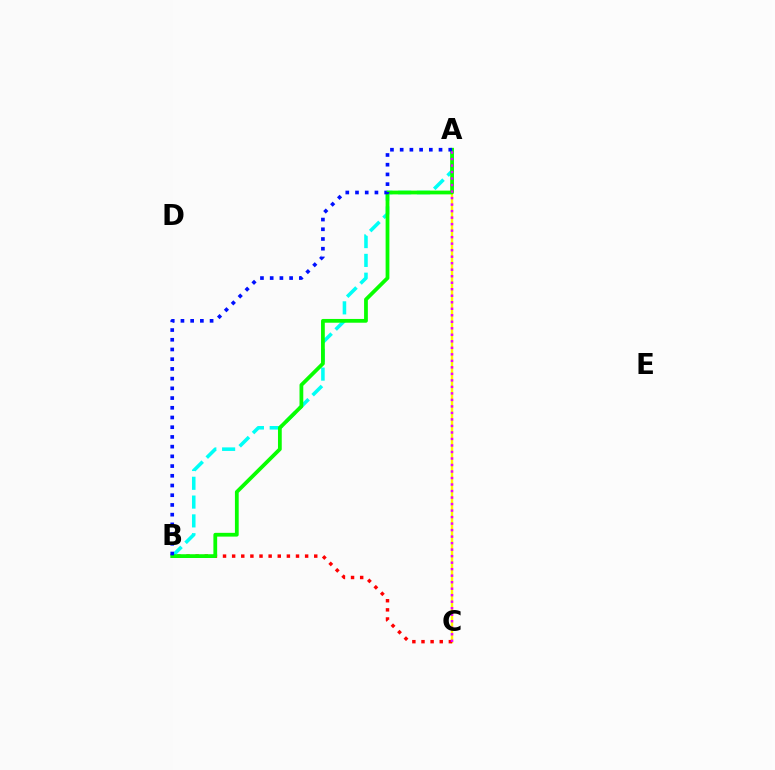{('A', 'C'): [{'color': '#fcf500', 'line_style': 'solid', 'thickness': 1.77}, {'color': '#ee00ff', 'line_style': 'dotted', 'thickness': 1.77}], ('A', 'B'): [{'color': '#00fff6', 'line_style': 'dashed', 'thickness': 2.55}, {'color': '#08ff00', 'line_style': 'solid', 'thickness': 2.71}, {'color': '#0010ff', 'line_style': 'dotted', 'thickness': 2.64}], ('B', 'C'): [{'color': '#ff0000', 'line_style': 'dotted', 'thickness': 2.48}]}